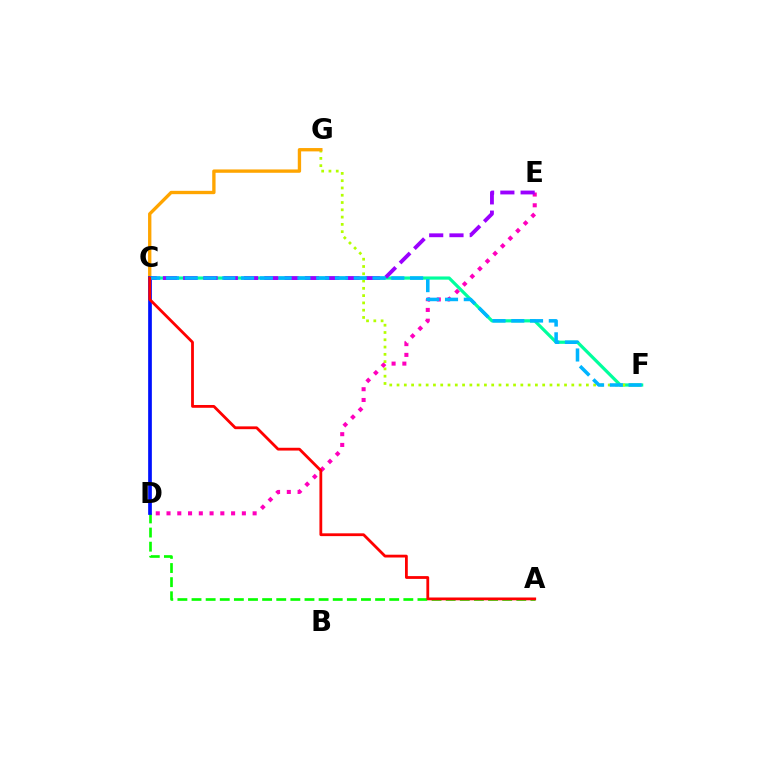{('C', 'F'): [{'color': '#00ff9d', 'line_style': 'solid', 'thickness': 2.31}, {'color': '#00b5ff', 'line_style': 'dashed', 'thickness': 2.55}], ('D', 'E'): [{'color': '#ff00bd', 'line_style': 'dotted', 'thickness': 2.92}], ('F', 'G'): [{'color': '#b3ff00', 'line_style': 'dotted', 'thickness': 1.98}], ('C', 'E'): [{'color': '#9b00ff', 'line_style': 'dashed', 'thickness': 2.76}], ('C', 'G'): [{'color': '#ffa500', 'line_style': 'solid', 'thickness': 2.4}], ('A', 'D'): [{'color': '#08ff00', 'line_style': 'dashed', 'thickness': 1.92}], ('C', 'D'): [{'color': '#0010ff', 'line_style': 'solid', 'thickness': 2.67}], ('A', 'C'): [{'color': '#ff0000', 'line_style': 'solid', 'thickness': 2.01}]}